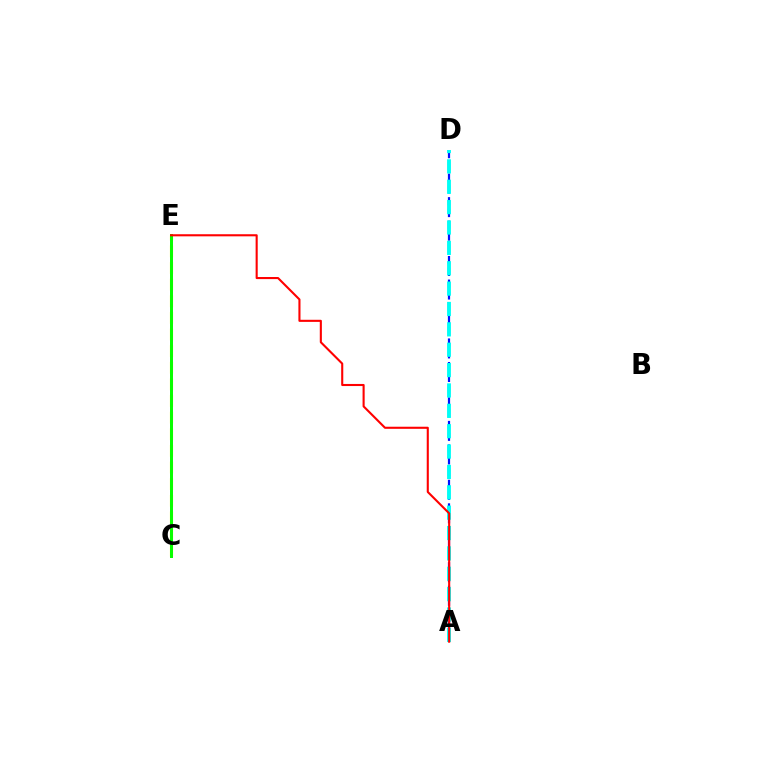{('C', 'E'): [{'color': '#ee00ff', 'line_style': 'dashed', 'thickness': 1.88}, {'color': '#fcf500', 'line_style': 'dashed', 'thickness': 2.26}, {'color': '#08ff00', 'line_style': 'solid', 'thickness': 2.15}], ('A', 'D'): [{'color': '#0010ff', 'line_style': 'dashed', 'thickness': 1.6}, {'color': '#00fff6', 'line_style': 'dashed', 'thickness': 2.77}], ('A', 'E'): [{'color': '#ff0000', 'line_style': 'solid', 'thickness': 1.51}]}